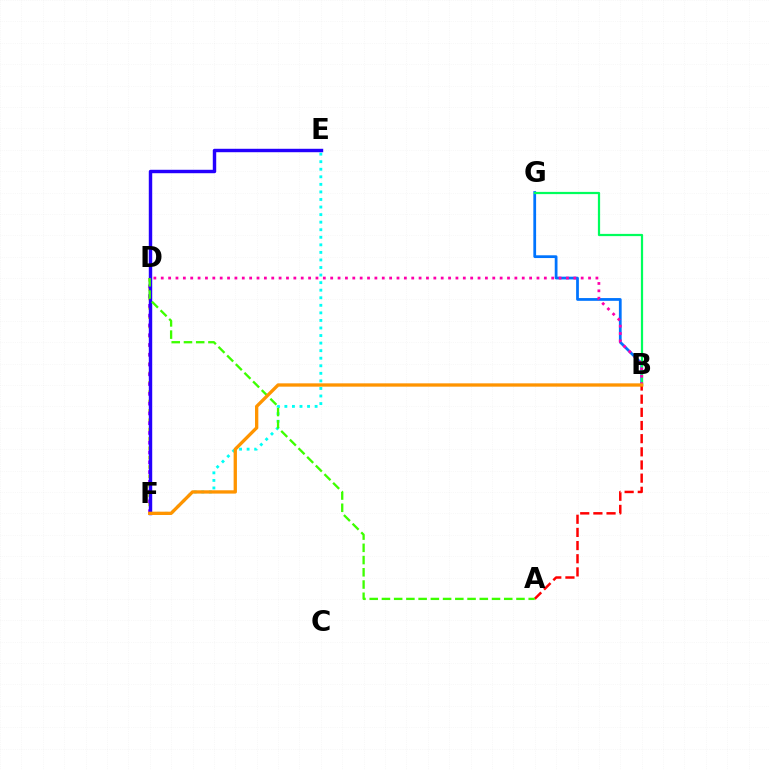{('D', 'F'): [{'color': '#d1ff00', 'line_style': 'dotted', 'thickness': 2.54}, {'color': '#b900ff', 'line_style': 'dotted', 'thickness': 2.66}], ('E', 'F'): [{'color': '#00fff6', 'line_style': 'dotted', 'thickness': 2.05}, {'color': '#2500ff', 'line_style': 'solid', 'thickness': 2.47}], ('B', 'G'): [{'color': '#0074ff', 'line_style': 'solid', 'thickness': 1.99}, {'color': '#00ff5c', 'line_style': 'solid', 'thickness': 1.6}], ('A', 'B'): [{'color': '#ff0000', 'line_style': 'dashed', 'thickness': 1.79}], ('B', 'D'): [{'color': '#ff00ac', 'line_style': 'dotted', 'thickness': 2.0}], ('A', 'D'): [{'color': '#3dff00', 'line_style': 'dashed', 'thickness': 1.66}], ('B', 'F'): [{'color': '#ff9400', 'line_style': 'solid', 'thickness': 2.38}]}